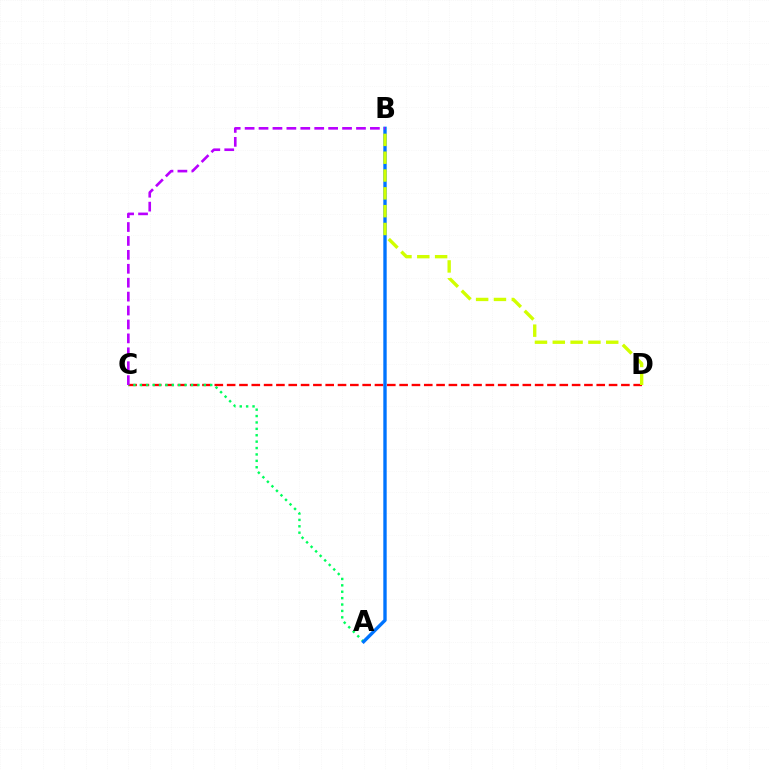{('C', 'D'): [{'color': '#ff0000', 'line_style': 'dashed', 'thickness': 1.67}], ('A', 'C'): [{'color': '#00ff5c', 'line_style': 'dotted', 'thickness': 1.74}], ('A', 'B'): [{'color': '#0074ff', 'line_style': 'solid', 'thickness': 2.42}], ('B', 'D'): [{'color': '#d1ff00', 'line_style': 'dashed', 'thickness': 2.42}], ('B', 'C'): [{'color': '#b900ff', 'line_style': 'dashed', 'thickness': 1.89}]}